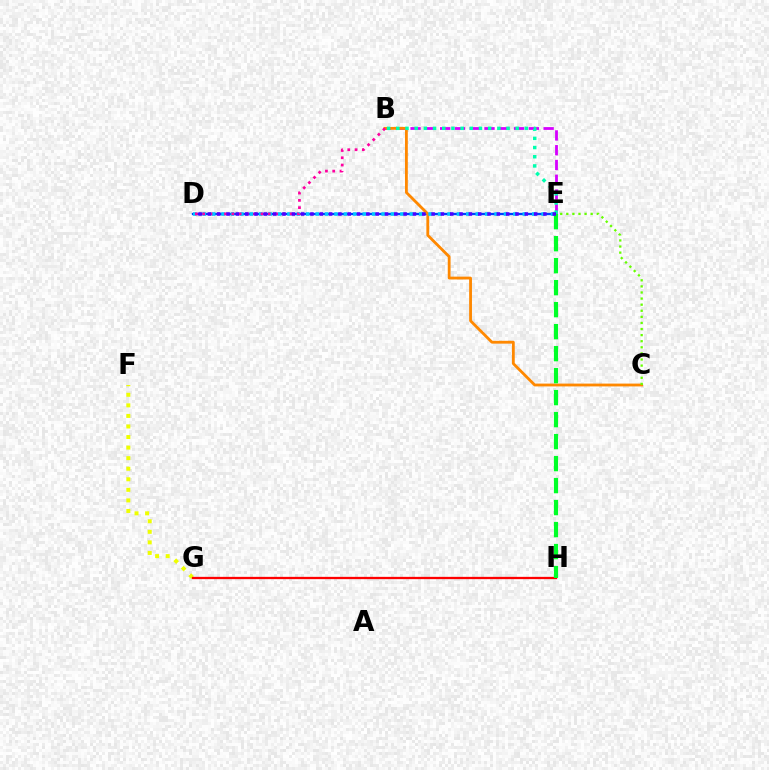{('B', 'E'): [{'color': '#d600ff', 'line_style': 'dashed', 'thickness': 2.01}, {'color': '#00ffaf', 'line_style': 'dotted', 'thickness': 2.5}], ('D', 'E'): [{'color': '#003fff', 'line_style': 'solid', 'thickness': 1.66}, {'color': '#00c7ff', 'line_style': 'dotted', 'thickness': 2.56}, {'color': '#4f00ff', 'line_style': 'dotted', 'thickness': 2.53}], ('B', 'C'): [{'color': '#ff8800', 'line_style': 'solid', 'thickness': 2.03}], ('F', 'G'): [{'color': '#eeff00', 'line_style': 'dotted', 'thickness': 2.87}], ('C', 'E'): [{'color': '#66ff00', 'line_style': 'dotted', 'thickness': 1.65}], ('G', 'H'): [{'color': '#ff0000', 'line_style': 'solid', 'thickness': 1.65}], ('E', 'H'): [{'color': '#00ff27', 'line_style': 'dashed', 'thickness': 2.99}], ('B', 'D'): [{'color': '#ff00a0', 'line_style': 'dotted', 'thickness': 1.98}]}